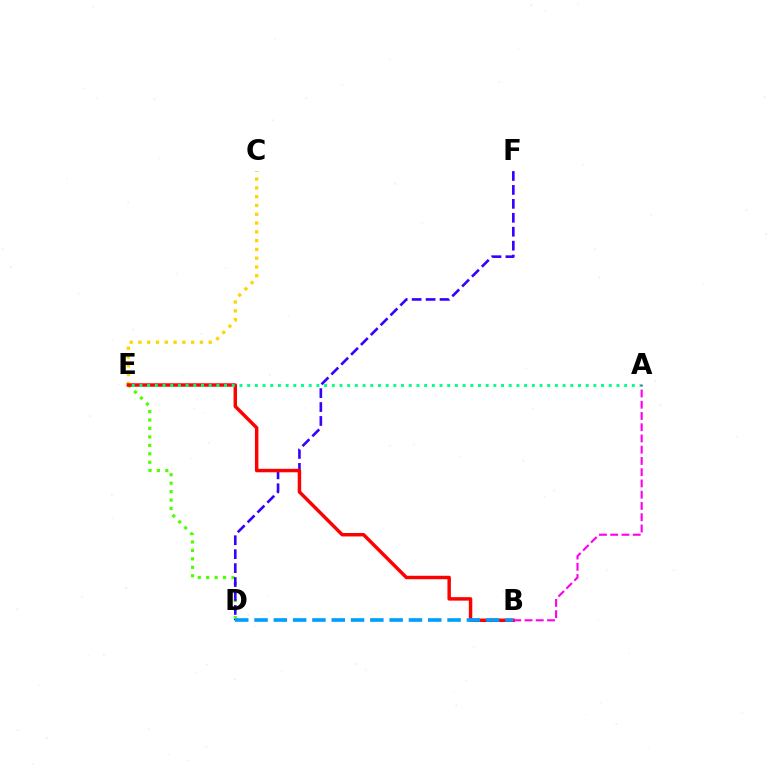{('C', 'E'): [{'color': '#ffd500', 'line_style': 'dotted', 'thickness': 2.39}], ('D', 'E'): [{'color': '#4fff00', 'line_style': 'dotted', 'thickness': 2.3}], ('D', 'F'): [{'color': '#3700ff', 'line_style': 'dashed', 'thickness': 1.89}], ('B', 'E'): [{'color': '#ff0000', 'line_style': 'solid', 'thickness': 2.49}], ('B', 'D'): [{'color': '#009eff', 'line_style': 'dashed', 'thickness': 2.62}], ('A', 'E'): [{'color': '#00ff86', 'line_style': 'dotted', 'thickness': 2.09}], ('A', 'B'): [{'color': '#ff00ed', 'line_style': 'dashed', 'thickness': 1.53}]}